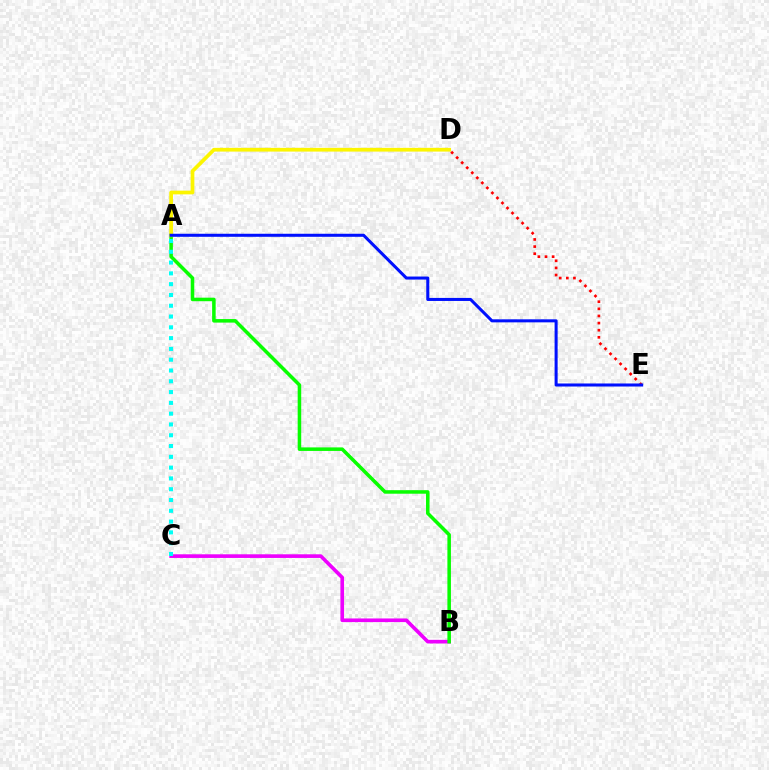{('B', 'C'): [{'color': '#ee00ff', 'line_style': 'solid', 'thickness': 2.62}], ('A', 'B'): [{'color': '#08ff00', 'line_style': 'solid', 'thickness': 2.54}], ('A', 'C'): [{'color': '#00fff6', 'line_style': 'dotted', 'thickness': 2.93}], ('D', 'E'): [{'color': '#ff0000', 'line_style': 'dotted', 'thickness': 1.93}], ('A', 'D'): [{'color': '#fcf500', 'line_style': 'solid', 'thickness': 2.69}], ('A', 'E'): [{'color': '#0010ff', 'line_style': 'solid', 'thickness': 2.19}]}